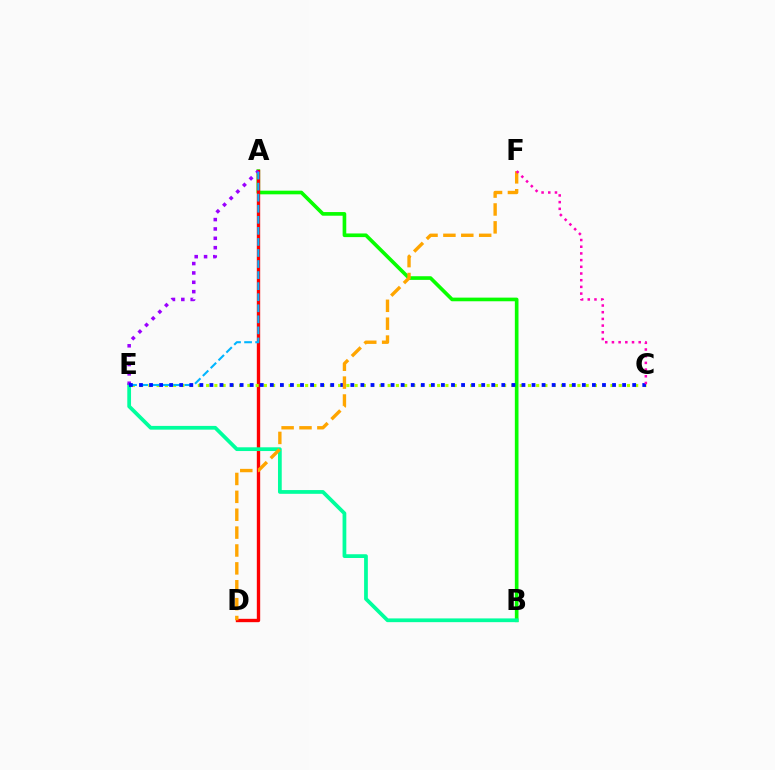{('A', 'B'): [{'color': '#08ff00', 'line_style': 'solid', 'thickness': 2.63}], ('A', 'D'): [{'color': '#ff0000', 'line_style': 'solid', 'thickness': 2.41}], ('C', 'E'): [{'color': '#b3ff00', 'line_style': 'dotted', 'thickness': 2.24}, {'color': '#0010ff', 'line_style': 'dotted', 'thickness': 2.73}], ('B', 'E'): [{'color': '#00ff9d', 'line_style': 'solid', 'thickness': 2.7}], ('A', 'E'): [{'color': '#9b00ff', 'line_style': 'dotted', 'thickness': 2.54}, {'color': '#00b5ff', 'line_style': 'dashed', 'thickness': 1.5}], ('D', 'F'): [{'color': '#ffa500', 'line_style': 'dashed', 'thickness': 2.43}], ('C', 'F'): [{'color': '#ff00bd', 'line_style': 'dotted', 'thickness': 1.82}]}